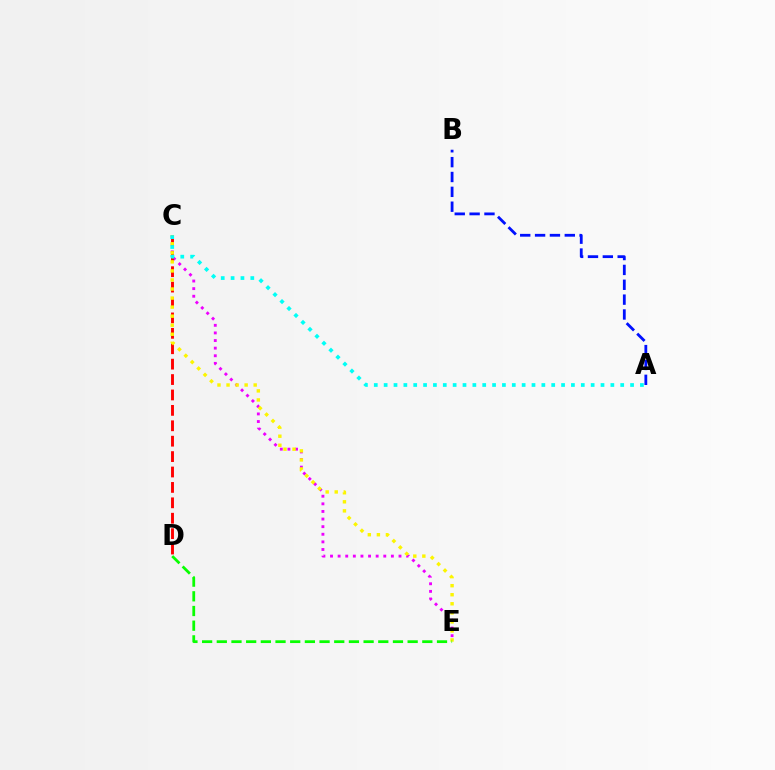{('C', 'E'): [{'color': '#ee00ff', 'line_style': 'dotted', 'thickness': 2.07}, {'color': '#fcf500', 'line_style': 'dotted', 'thickness': 2.46}], ('C', 'D'): [{'color': '#ff0000', 'line_style': 'dashed', 'thickness': 2.09}], ('A', 'B'): [{'color': '#0010ff', 'line_style': 'dashed', 'thickness': 2.02}], ('D', 'E'): [{'color': '#08ff00', 'line_style': 'dashed', 'thickness': 1.99}], ('A', 'C'): [{'color': '#00fff6', 'line_style': 'dotted', 'thickness': 2.68}]}